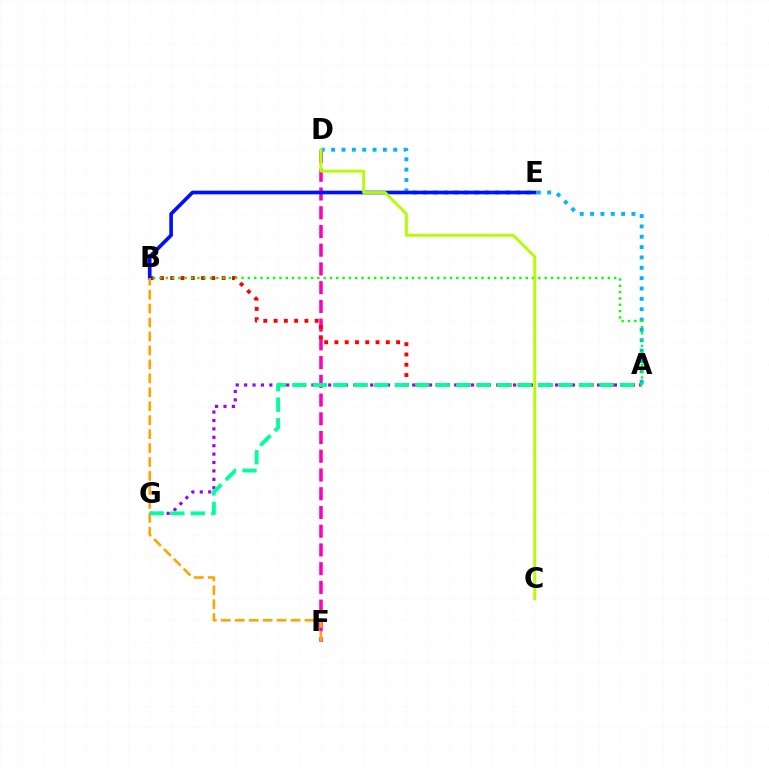{('D', 'F'): [{'color': '#ff00bd', 'line_style': 'dashed', 'thickness': 2.54}], ('A', 'D'): [{'color': '#00b5ff', 'line_style': 'dotted', 'thickness': 2.81}], ('A', 'G'): [{'color': '#9b00ff', 'line_style': 'dotted', 'thickness': 2.28}, {'color': '#00ff9d', 'line_style': 'dashed', 'thickness': 2.78}], ('A', 'B'): [{'color': '#ff0000', 'line_style': 'dotted', 'thickness': 2.79}, {'color': '#08ff00', 'line_style': 'dotted', 'thickness': 1.72}], ('B', 'E'): [{'color': '#0010ff', 'line_style': 'solid', 'thickness': 2.63}], ('B', 'F'): [{'color': '#ffa500', 'line_style': 'dashed', 'thickness': 1.89}], ('C', 'D'): [{'color': '#b3ff00', 'line_style': 'solid', 'thickness': 2.08}]}